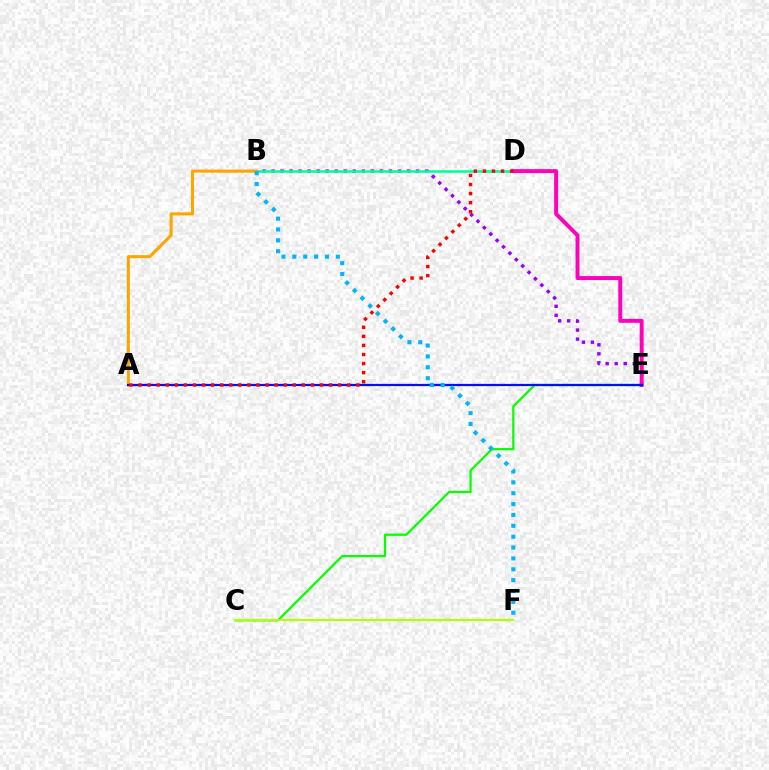{('B', 'E'): [{'color': '#9b00ff', 'line_style': 'dotted', 'thickness': 2.45}], ('B', 'D'): [{'color': '#00ff9d', 'line_style': 'solid', 'thickness': 1.84}], ('C', 'E'): [{'color': '#08ff00', 'line_style': 'solid', 'thickness': 1.62}], ('A', 'B'): [{'color': '#ffa500', 'line_style': 'solid', 'thickness': 2.21}], ('D', 'E'): [{'color': '#ff00bd', 'line_style': 'solid', 'thickness': 2.85}], ('C', 'F'): [{'color': '#b3ff00', 'line_style': 'solid', 'thickness': 1.56}], ('A', 'E'): [{'color': '#0010ff', 'line_style': 'solid', 'thickness': 1.6}], ('A', 'D'): [{'color': '#ff0000', 'line_style': 'dotted', 'thickness': 2.47}], ('B', 'F'): [{'color': '#00b5ff', 'line_style': 'dotted', 'thickness': 2.95}]}